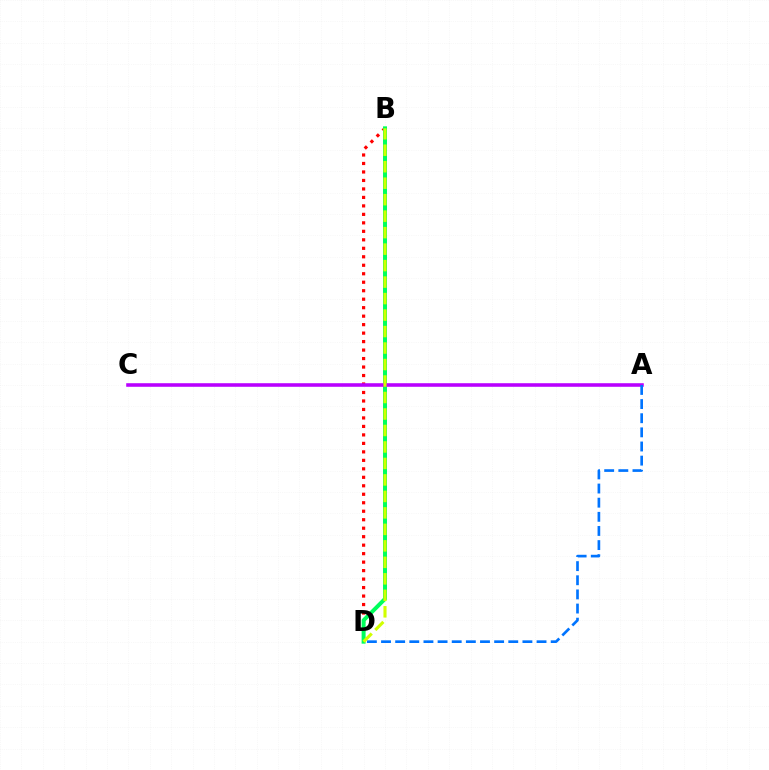{('B', 'D'): [{'color': '#ff0000', 'line_style': 'dotted', 'thickness': 2.3}, {'color': '#00ff5c', 'line_style': 'solid', 'thickness': 2.87}, {'color': '#d1ff00', 'line_style': 'dashed', 'thickness': 2.24}], ('A', 'C'): [{'color': '#b900ff', 'line_style': 'solid', 'thickness': 2.57}], ('A', 'D'): [{'color': '#0074ff', 'line_style': 'dashed', 'thickness': 1.92}]}